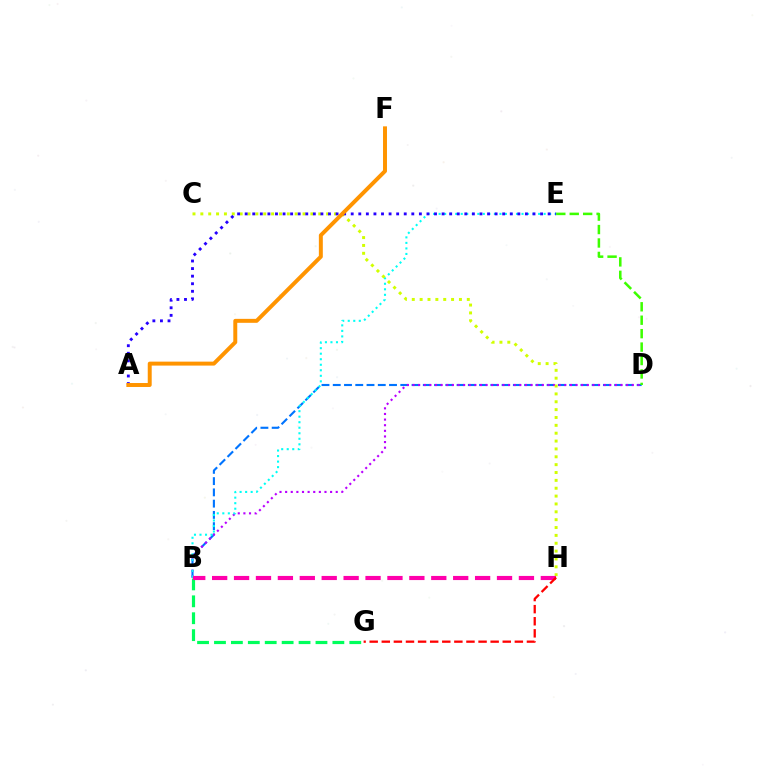{('B', 'D'): [{'color': '#0074ff', 'line_style': 'dashed', 'thickness': 1.53}, {'color': '#b900ff', 'line_style': 'dotted', 'thickness': 1.53}], ('B', 'G'): [{'color': '#00ff5c', 'line_style': 'dashed', 'thickness': 2.3}], ('B', 'E'): [{'color': '#00fff6', 'line_style': 'dotted', 'thickness': 1.5}], ('C', 'H'): [{'color': '#d1ff00', 'line_style': 'dotted', 'thickness': 2.14}], ('A', 'E'): [{'color': '#2500ff', 'line_style': 'dotted', 'thickness': 2.06}], ('D', 'E'): [{'color': '#3dff00', 'line_style': 'dashed', 'thickness': 1.83}], ('A', 'F'): [{'color': '#ff9400', 'line_style': 'solid', 'thickness': 2.85}], ('B', 'H'): [{'color': '#ff00ac', 'line_style': 'dashed', 'thickness': 2.98}], ('G', 'H'): [{'color': '#ff0000', 'line_style': 'dashed', 'thickness': 1.64}]}